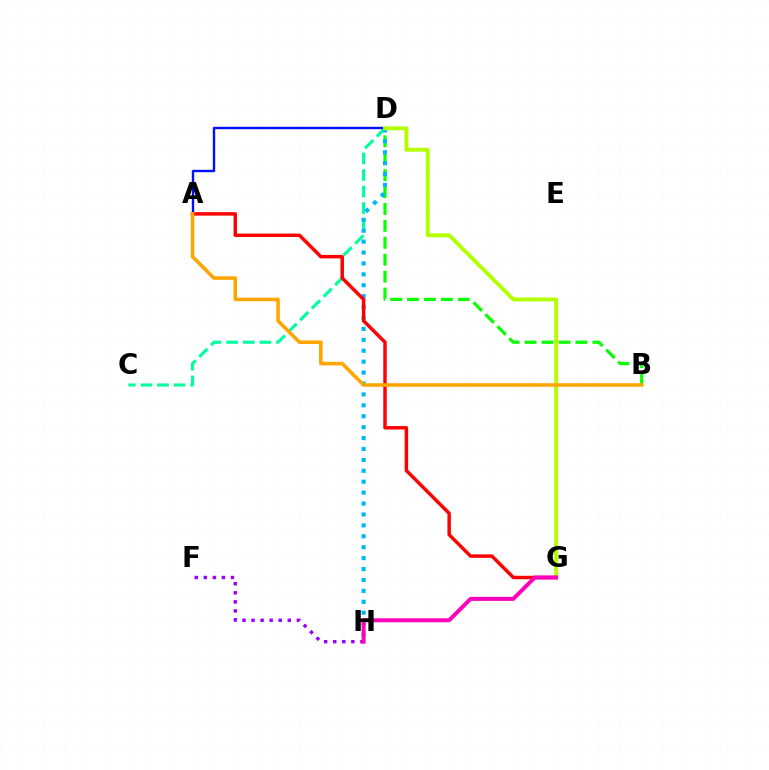{('C', 'D'): [{'color': '#00ff9d', 'line_style': 'dashed', 'thickness': 2.25}], ('A', 'D'): [{'color': '#0010ff', 'line_style': 'solid', 'thickness': 1.72}], ('B', 'D'): [{'color': '#08ff00', 'line_style': 'dashed', 'thickness': 2.3}], ('D', 'H'): [{'color': '#00b5ff', 'line_style': 'dotted', 'thickness': 2.97}], ('F', 'H'): [{'color': '#9b00ff', 'line_style': 'dotted', 'thickness': 2.46}], ('D', 'G'): [{'color': '#b3ff00', 'line_style': 'solid', 'thickness': 2.81}], ('A', 'G'): [{'color': '#ff0000', 'line_style': 'solid', 'thickness': 2.49}], ('G', 'H'): [{'color': '#ff00bd', 'line_style': 'solid', 'thickness': 2.87}], ('A', 'B'): [{'color': '#ffa500', 'line_style': 'solid', 'thickness': 2.57}]}